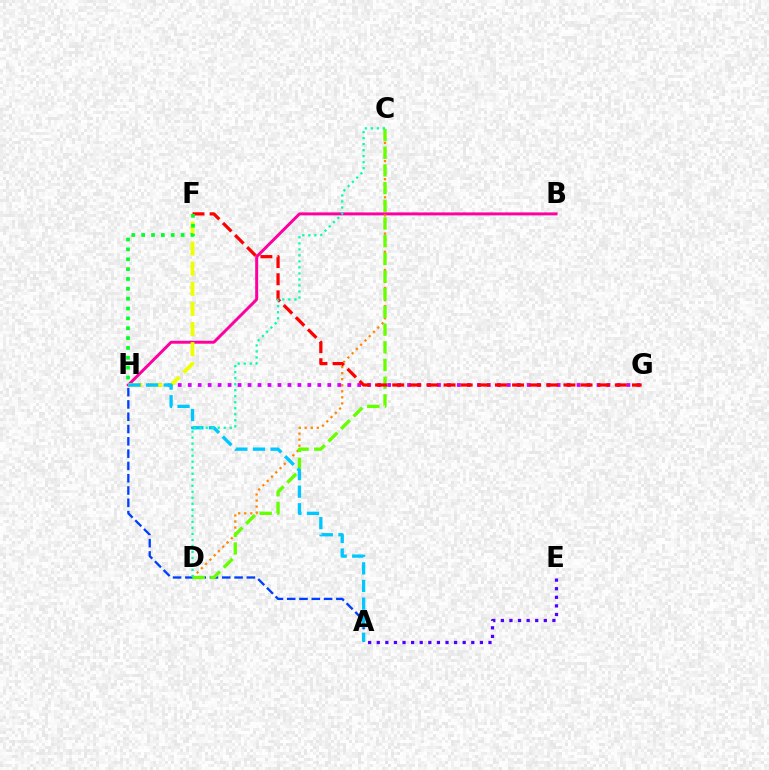{('B', 'H'): [{'color': '#ff00a0', 'line_style': 'solid', 'thickness': 2.13}], ('A', 'H'): [{'color': '#003fff', 'line_style': 'dashed', 'thickness': 1.67}, {'color': '#00c7ff', 'line_style': 'dashed', 'thickness': 2.39}], ('C', 'D'): [{'color': '#ff8800', 'line_style': 'dotted', 'thickness': 1.64}, {'color': '#66ff00', 'line_style': 'dashed', 'thickness': 2.4}, {'color': '#00ffaf', 'line_style': 'dotted', 'thickness': 1.63}], ('G', 'H'): [{'color': '#d600ff', 'line_style': 'dotted', 'thickness': 2.71}], ('F', 'H'): [{'color': '#eeff00', 'line_style': 'dashed', 'thickness': 2.73}, {'color': '#00ff27', 'line_style': 'dotted', 'thickness': 2.68}], ('F', 'G'): [{'color': '#ff0000', 'line_style': 'dashed', 'thickness': 2.33}], ('A', 'E'): [{'color': '#4f00ff', 'line_style': 'dotted', 'thickness': 2.33}]}